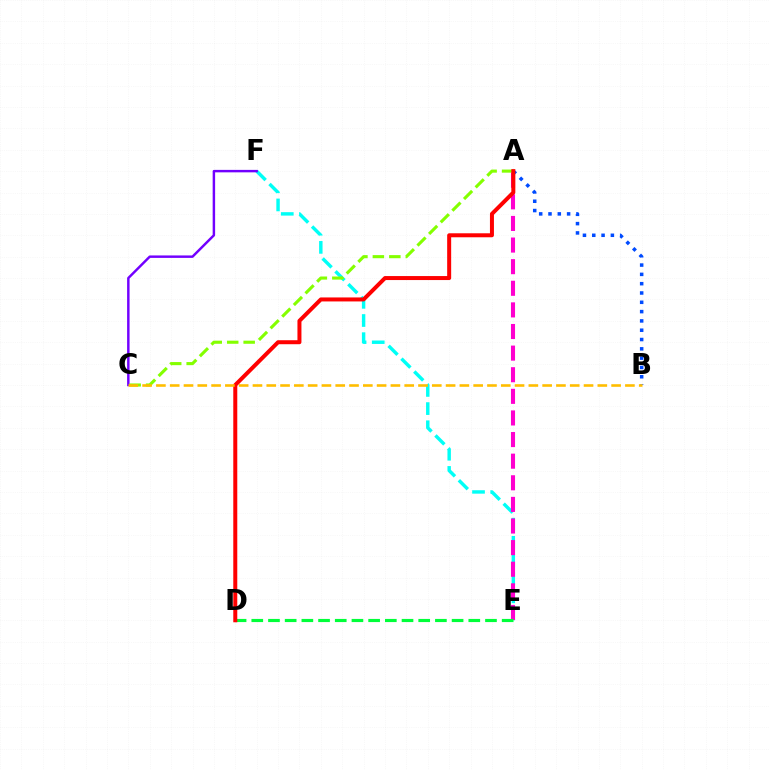{('E', 'F'): [{'color': '#00fff6', 'line_style': 'dashed', 'thickness': 2.47}], ('C', 'F'): [{'color': '#7200ff', 'line_style': 'solid', 'thickness': 1.77}], ('A', 'C'): [{'color': '#84ff00', 'line_style': 'dashed', 'thickness': 2.24}], ('A', 'E'): [{'color': '#ff00cf', 'line_style': 'dashed', 'thickness': 2.94}], ('D', 'E'): [{'color': '#00ff39', 'line_style': 'dashed', 'thickness': 2.27}], ('A', 'B'): [{'color': '#004bff', 'line_style': 'dotted', 'thickness': 2.53}], ('A', 'D'): [{'color': '#ff0000', 'line_style': 'solid', 'thickness': 2.88}], ('B', 'C'): [{'color': '#ffbd00', 'line_style': 'dashed', 'thickness': 1.87}]}